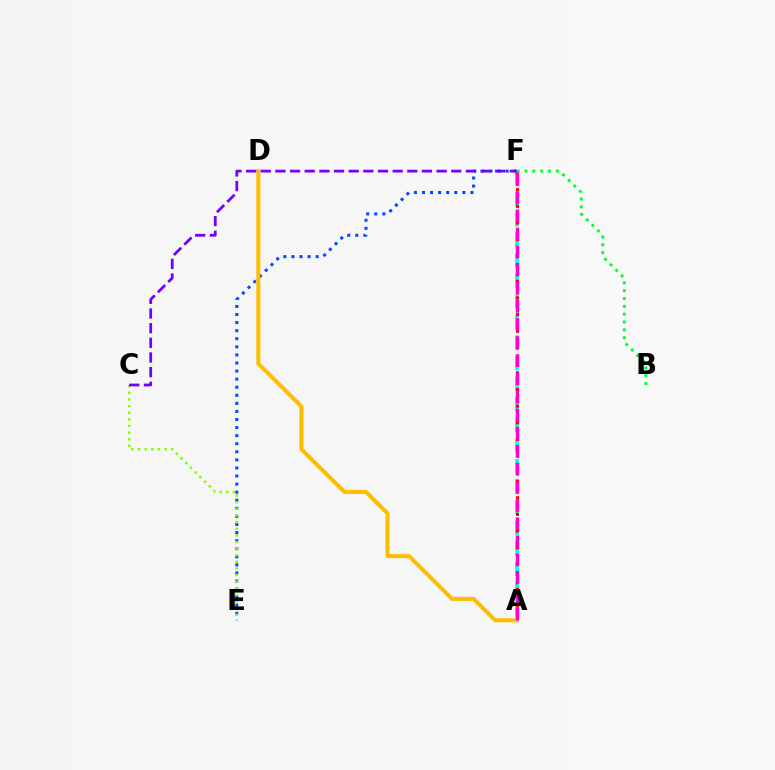{('E', 'F'): [{'color': '#004bff', 'line_style': 'dotted', 'thickness': 2.19}], ('A', 'F'): [{'color': '#00fff6', 'line_style': 'dashed', 'thickness': 2.79}, {'color': '#ff0000', 'line_style': 'dotted', 'thickness': 2.26}, {'color': '#ff00cf', 'line_style': 'dashed', 'thickness': 2.46}], ('C', 'E'): [{'color': '#84ff00', 'line_style': 'dotted', 'thickness': 1.8}], ('A', 'D'): [{'color': '#ffbd00', 'line_style': 'solid', 'thickness': 2.91}], ('B', 'F'): [{'color': '#00ff39', 'line_style': 'dotted', 'thickness': 2.13}], ('C', 'F'): [{'color': '#7200ff', 'line_style': 'dashed', 'thickness': 1.99}]}